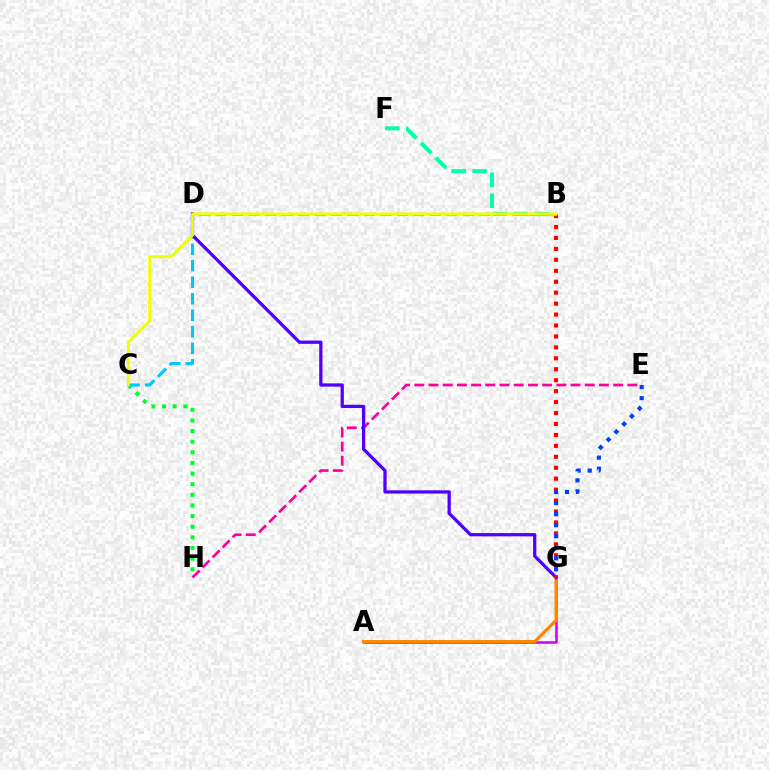{('E', 'H'): [{'color': '#ff00a0', 'line_style': 'dashed', 'thickness': 1.93}], ('C', 'H'): [{'color': '#00ff27', 'line_style': 'dotted', 'thickness': 2.89}], ('A', 'G'): [{'color': '#d600ff', 'line_style': 'solid', 'thickness': 1.84}, {'color': '#ff8800', 'line_style': 'solid', 'thickness': 2.34}], ('C', 'D'): [{'color': '#00c7ff', 'line_style': 'dashed', 'thickness': 2.24}], ('B', 'F'): [{'color': '#00ffaf', 'line_style': 'dashed', 'thickness': 2.85}], ('D', 'G'): [{'color': '#4f00ff', 'line_style': 'solid', 'thickness': 2.35}], ('B', 'G'): [{'color': '#ff0000', 'line_style': 'dotted', 'thickness': 2.97}], ('B', 'D'): [{'color': '#66ff00', 'line_style': 'dashed', 'thickness': 2.24}], ('B', 'C'): [{'color': '#eeff00', 'line_style': 'solid', 'thickness': 2.09}], ('E', 'G'): [{'color': '#003fff', 'line_style': 'dotted', 'thickness': 3.0}]}